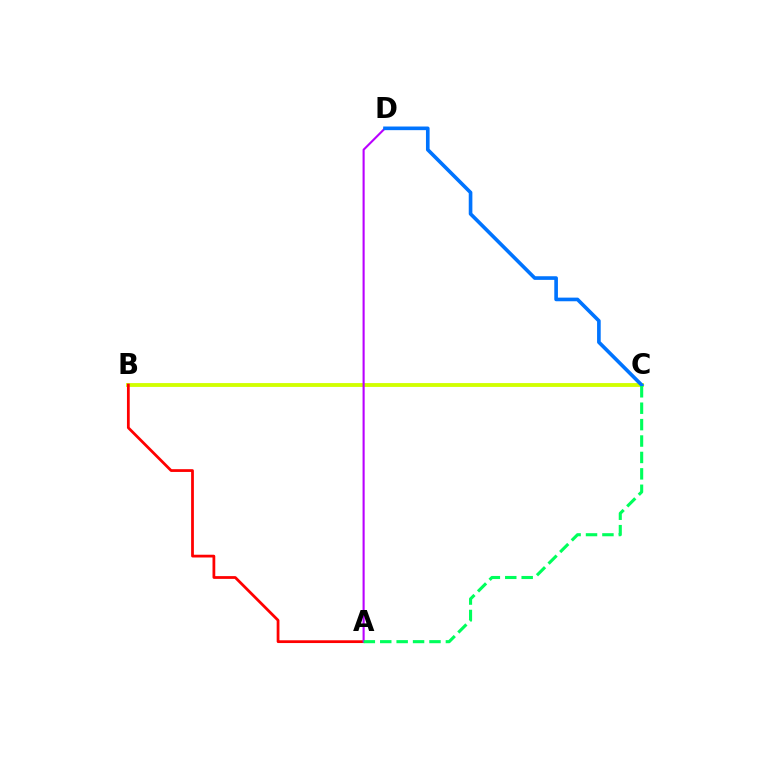{('B', 'C'): [{'color': '#d1ff00', 'line_style': 'solid', 'thickness': 2.77}], ('A', 'B'): [{'color': '#ff0000', 'line_style': 'solid', 'thickness': 1.99}], ('A', 'D'): [{'color': '#b900ff', 'line_style': 'solid', 'thickness': 1.51}], ('C', 'D'): [{'color': '#0074ff', 'line_style': 'solid', 'thickness': 2.62}], ('A', 'C'): [{'color': '#00ff5c', 'line_style': 'dashed', 'thickness': 2.23}]}